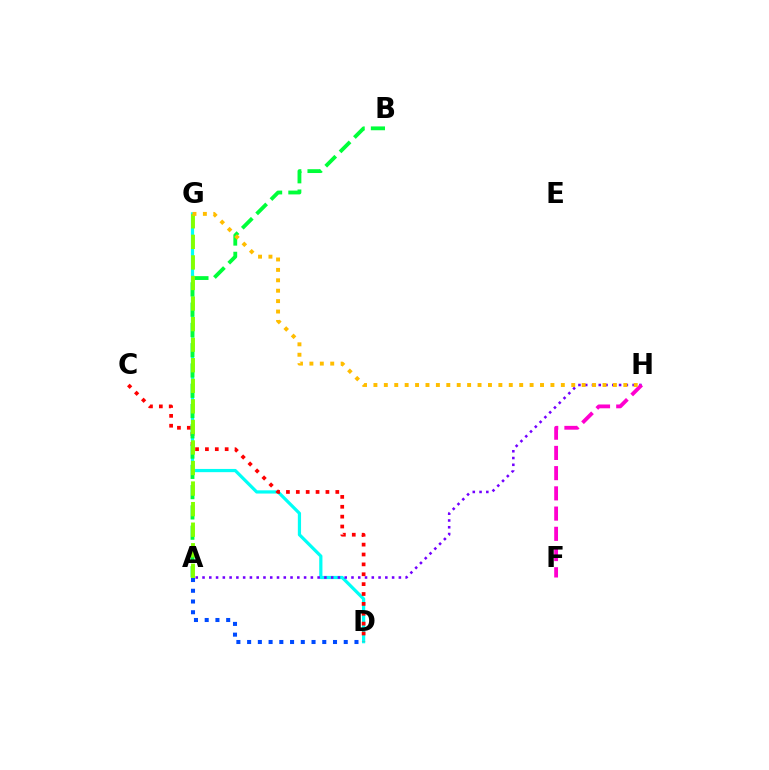{('D', 'G'): [{'color': '#00fff6', 'line_style': 'solid', 'thickness': 2.32}], ('C', 'D'): [{'color': '#ff0000', 'line_style': 'dotted', 'thickness': 2.68}], ('A', 'B'): [{'color': '#00ff39', 'line_style': 'dashed', 'thickness': 2.75}], ('A', 'D'): [{'color': '#004bff', 'line_style': 'dotted', 'thickness': 2.92}], ('A', 'G'): [{'color': '#84ff00', 'line_style': 'dashed', 'thickness': 2.79}], ('A', 'H'): [{'color': '#7200ff', 'line_style': 'dotted', 'thickness': 1.84}], ('F', 'H'): [{'color': '#ff00cf', 'line_style': 'dashed', 'thickness': 2.75}], ('G', 'H'): [{'color': '#ffbd00', 'line_style': 'dotted', 'thickness': 2.83}]}